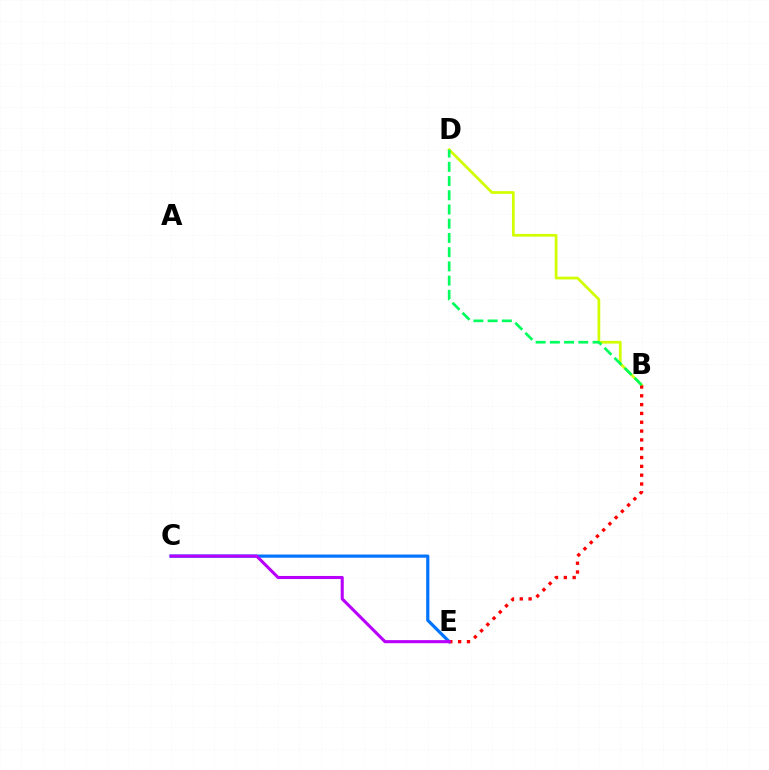{('B', 'D'): [{'color': '#d1ff00', 'line_style': 'solid', 'thickness': 1.97}, {'color': '#00ff5c', 'line_style': 'dashed', 'thickness': 1.93}], ('C', 'E'): [{'color': '#0074ff', 'line_style': 'solid', 'thickness': 2.3}, {'color': '#b900ff', 'line_style': 'solid', 'thickness': 2.21}], ('B', 'E'): [{'color': '#ff0000', 'line_style': 'dotted', 'thickness': 2.4}]}